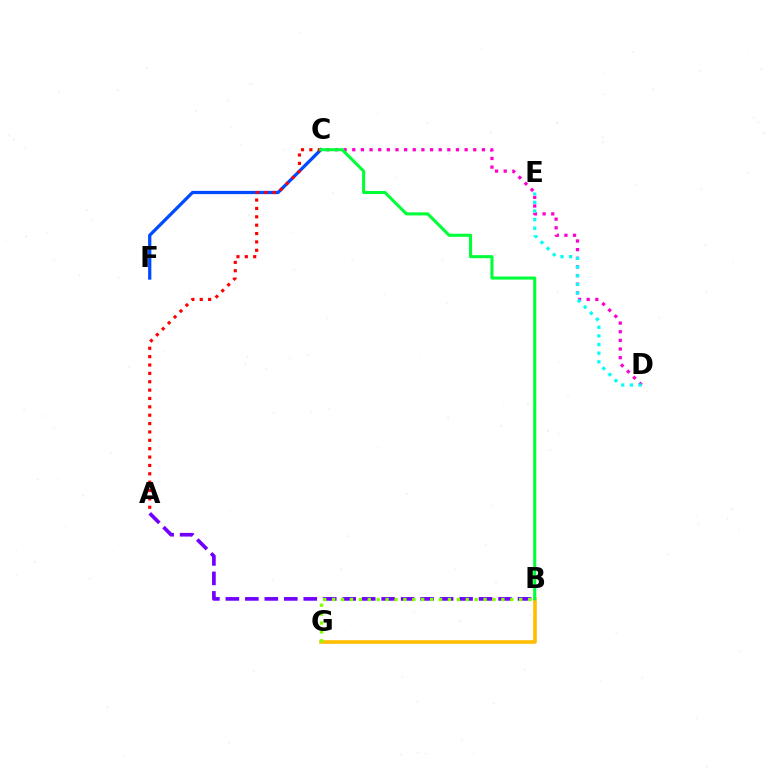{('A', 'B'): [{'color': '#7200ff', 'line_style': 'dashed', 'thickness': 2.65}], ('C', 'F'): [{'color': '#004bff', 'line_style': 'solid', 'thickness': 2.34}], ('C', 'D'): [{'color': '#ff00cf', 'line_style': 'dotted', 'thickness': 2.35}], ('B', 'G'): [{'color': '#ffbd00', 'line_style': 'solid', 'thickness': 2.58}, {'color': '#84ff00', 'line_style': 'dotted', 'thickness': 2.42}], ('D', 'E'): [{'color': '#00fff6', 'line_style': 'dotted', 'thickness': 2.35}], ('A', 'C'): [{'color': '#ff0000', 'line_style': 'dotted', 'thickness': 2.27}], ('B', 'C'): [{'color': '#00ff39', 'line_style': 'solid', 'thickness': 2.21}]}